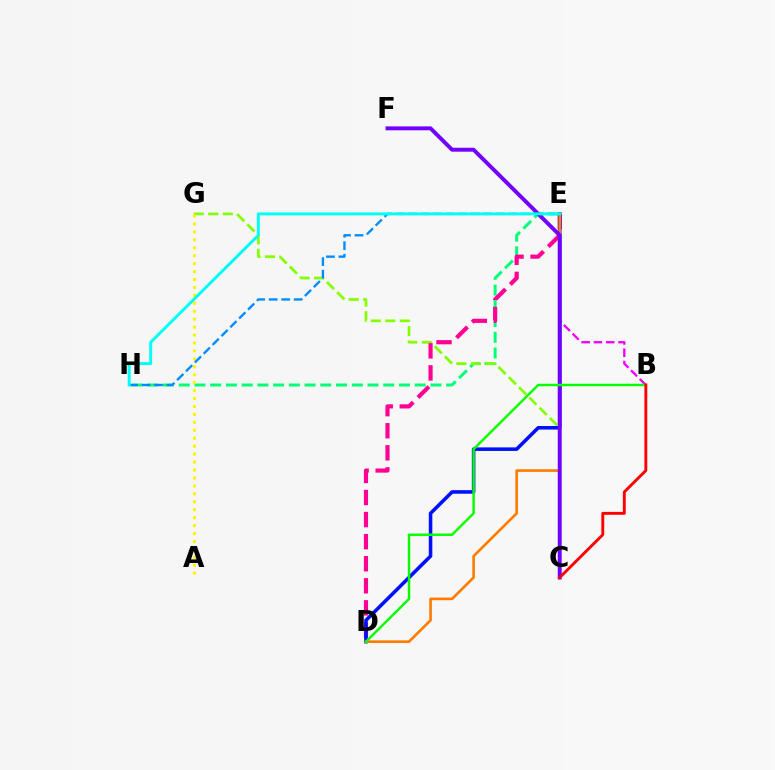{('E', 'H'): [{'color': '#00ff74', 'line_style': 'dashed', 'thickness': 2.14}, {'color': '#008cff', 'line_style': 'dashed', 'thickness': 1.7}, {'color': '#00fff6', 'line_style': 'solid', 'thickness': 2.12}], ('B', 'E'): [{'color': '#ee00ff', 'line_style': 'dashed', 'thickness': 1.67}], ('C', 'G'): [{'color': '#84ff00', 'line_style': 'dashed', 'thickness': 1.97}], ('D', 'E'): [{'color': '#ff0094', 'line_style': 'dashed', 'thickness': 3.0}, {'color': '#0010ff', 'line_style': 'solid', 'thickness': 2.56}, {'color': '#ff7c00', 'line_style': 'solid', 'thickness': 1.9}], ('A', 'G'): [{'color': '#fcf500', 'line_style': 'dotted', 'thickness': 2.16}], ('C', 'F'): [{'color': '#7200ff', 'line_style': 'solid', 'thickness': 2.82}], ('B', 'D'): [{'color': '#08ff00', 'line_style': 'solid', 'thickness': 1.77}], ('B', 'C'): [{'color': '#ff0000', 'line_style': 'solid', 'thickness': 2.08}]}